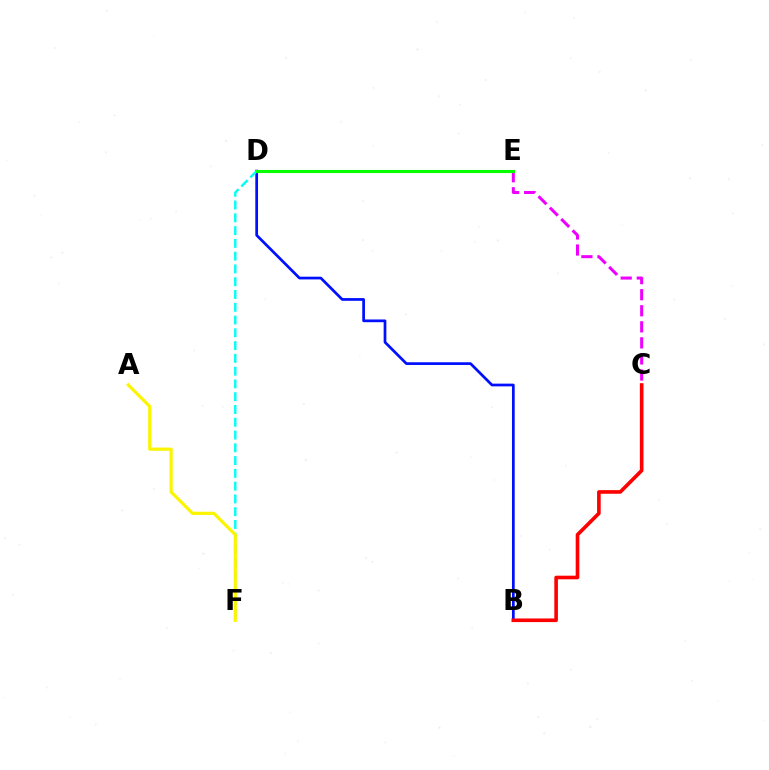{('C', 'E'): [{'color': '#ee00ff', 'line_style': 'dashed', 'thickness': 2.18}], ('B', 'D'): [{'color': '#0010ff', 'line_style': 'solid', 'thickness': 1.96}], ('D', 'F'): [{'color': '#00fff6', 'line_style': 'dashed', 'thickness': 1.74}], ('B', 'C'): [{'color': '#ff0000', 'line_style': 'solid', 'thickness': 2.61}], ('D', 'E'): [{'color': '#08ff00', 'line_style': 'solid', 'thickness': 2.23}], ('A', 'F'): [{'color': '#fcf500', 'line_style': 'solid', 'thickness': 2.29}]}